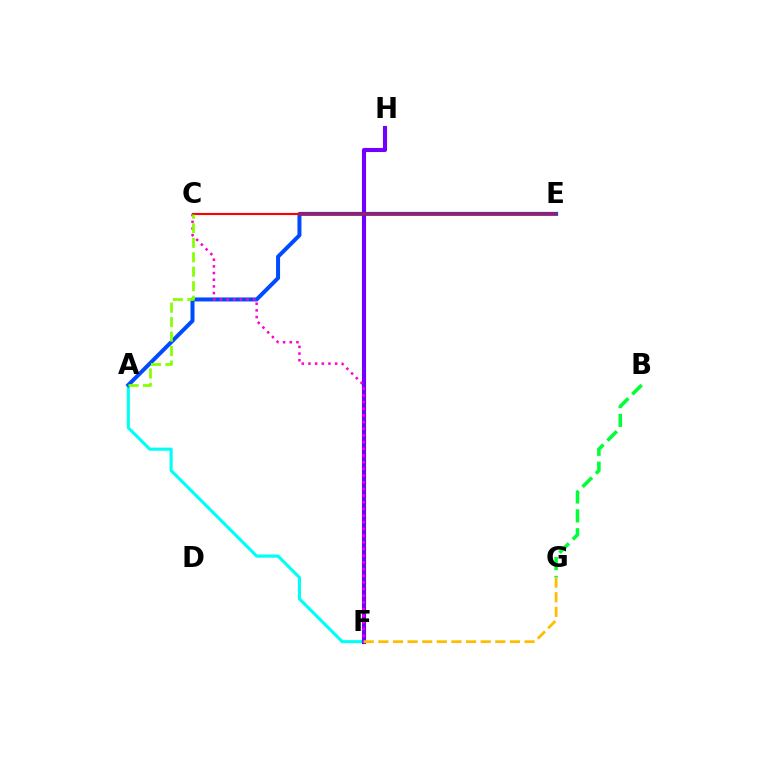{('A', 'F'): [{'color': '#00fff6', 'line_style': 'solid', 'thickness': 2.24}], ('F', 'H'): [{'color': '#7200ff', 'line_style': 'solid', 'thickness': 2.96}], ('A', 'E'): [{'color': '#004bff', 'line_style': 'solid', 'thickness': 2.87}], ('C', 'F'): [{'color': '#ff00cf', 'line_style': 'dotted', 'thickness': 1.81}], ('B', 'G'): [{'color': '#00ff39', 'line_style': 'dashed', 'thickness': 2.56}], ('F', 'G'): [{'color': '#ffbd00', 'line_style': 'dashed', 'thickness': 1.99}], ('C', 'E'): [{'color': '#ff0000', 'line_style': 'solid', 'thickness': 1.52}], ('A', 'C'): [{'color': '#84ff00', 'line_style': 'dashed', 'thickness': 1.97}]}